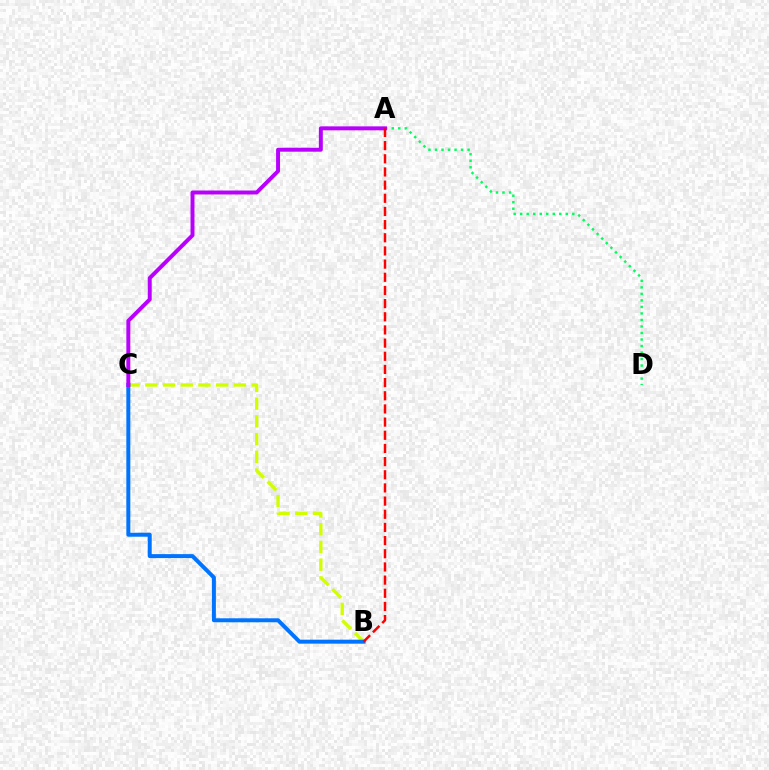{('A', 'D'): [{'color': '#00ff5c', 'line_style': 'dotted', 'thickness': 1.77}], ('B', 'C'): [{'color': '#d1ff00', 'line_style': 'dashed', 'thickness': 2.41}, {'color': '#0074ff', 'line_style': 'solid', 'thickness': 2.87}], ('A', 'C'): [{'color': '#b900ff', 'line_style': 'solid', 'thickness': 2.85}], ('A', 'B'): [{'color': '#ff0000', 'line_style': 'dashed', 'thickness': 1.79}]}